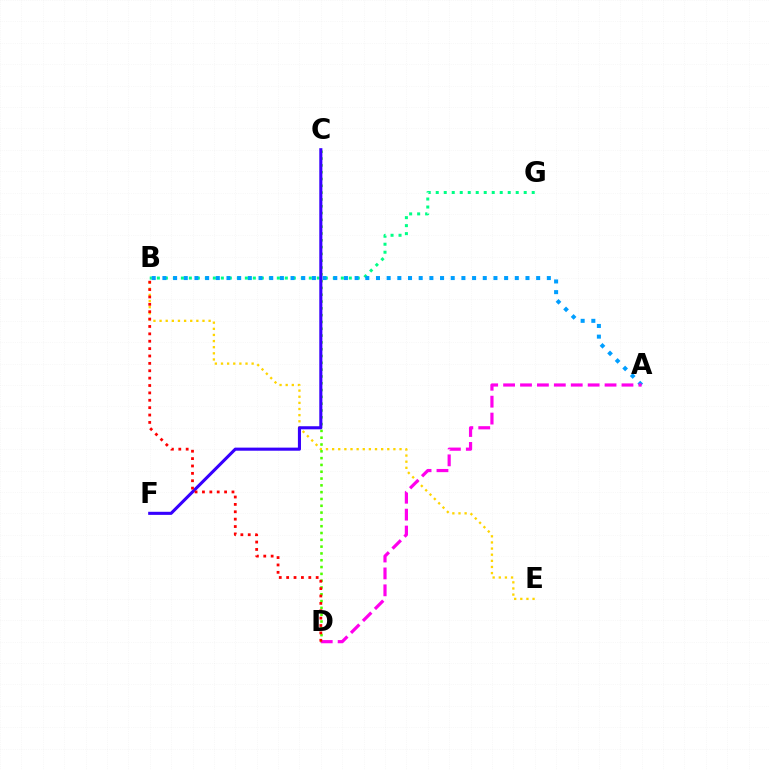{('B', 'G'): [{'color': '#00ff86', 'line_style': 'dotted', 'thickness': 2.17}], ('A', 'B'): [{'color': '#009eff', 'line_style': 'dotted', 'thickness': 2.9}], ('B', 'E'): [{'color': '#ffd500', 'line_style': 'dotted', 'thickness': 1.67}], ('C', 'D'): [{'color': '#4fff00', 'line_style': 'dotted', 'thickness': 1.85}], ('A', 'D'): [{'color': '#ff00ed', 'line_style': 'dashed', 'thickness': 2.3}], ('C', 'F'): [{'color': '#3700ff', 'line_style': 'solid', 'thickness': 2.22}], ('B', 'D'): [{'color': '#ff0000', 'line_style': 'dotted', 'thickness': 2.01}]}